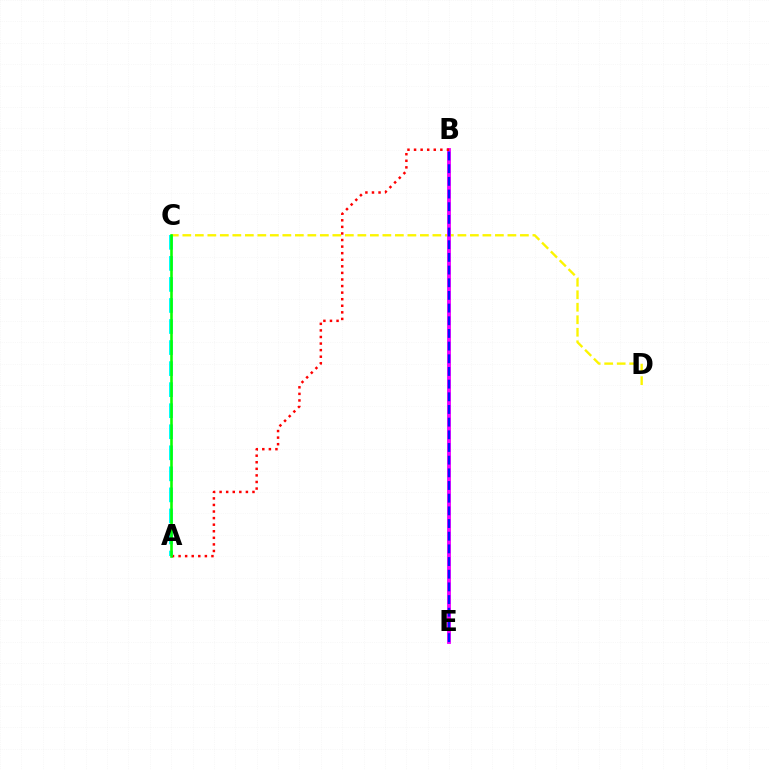{('C', 'D'): [{'color': '#fcf500', 'line_style': 'dashed', 'thickness': 1.7}], ('B', 'E'): [{'color': '#ee00ff', 'line_style': 'solid', 'thickness': 2.77}, {'color': '#0010ff', 'line_style': 'dashed', 'thickness': 1.72}], ('A', 'B'): [{'color': '#ff0000', 'line_style': 'dotted', 'thickness': 1.79}], ('A', 'C'): [{'color': '#00fff6', 'line_style': 'dashed', 'thickness': 2.86}, {'color': '#08ff00', 'line_style': 'solid', 'thickness': 1.86}]}